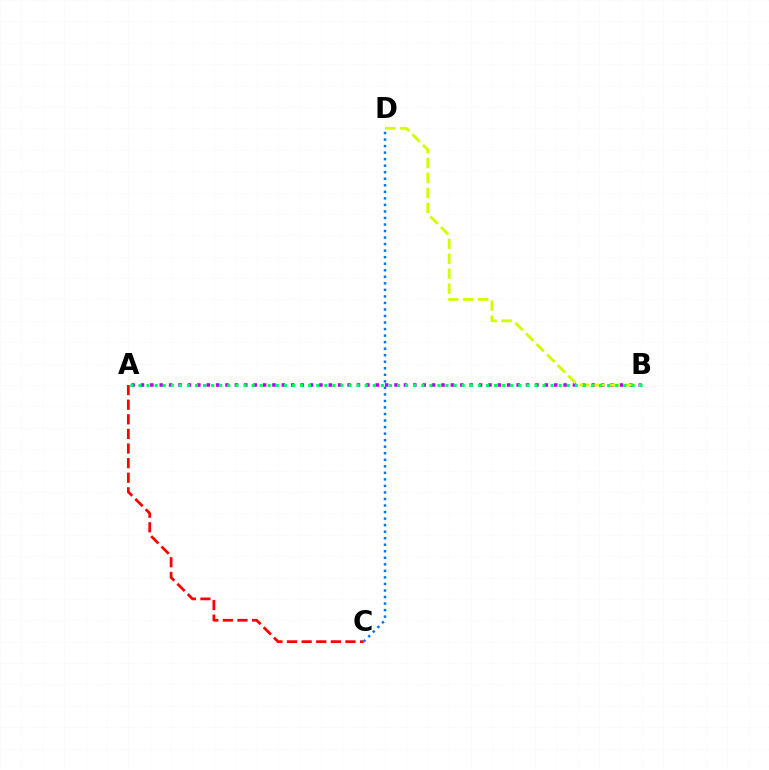{('A', 'B'): [{'color': '#b900ff', 'line_style': 'dotted', 'thickness': 2.55}, {'color': '#00ff5c', 'line_style': 'dotted', 'thickness': 2.2}], ('B', 'D'): [{'color': '#d1ff00', 'line_style': 'dashed', 'thickness': 2.03}], ('A', 'C'): [{'color': '#ff0000', 'line_style': 'dashed', 'thickness': 1.98}], ('C', 'D'): [{'color': '#0074ff', 'line_style': 'dotted', 'thickness': 1.78}]}